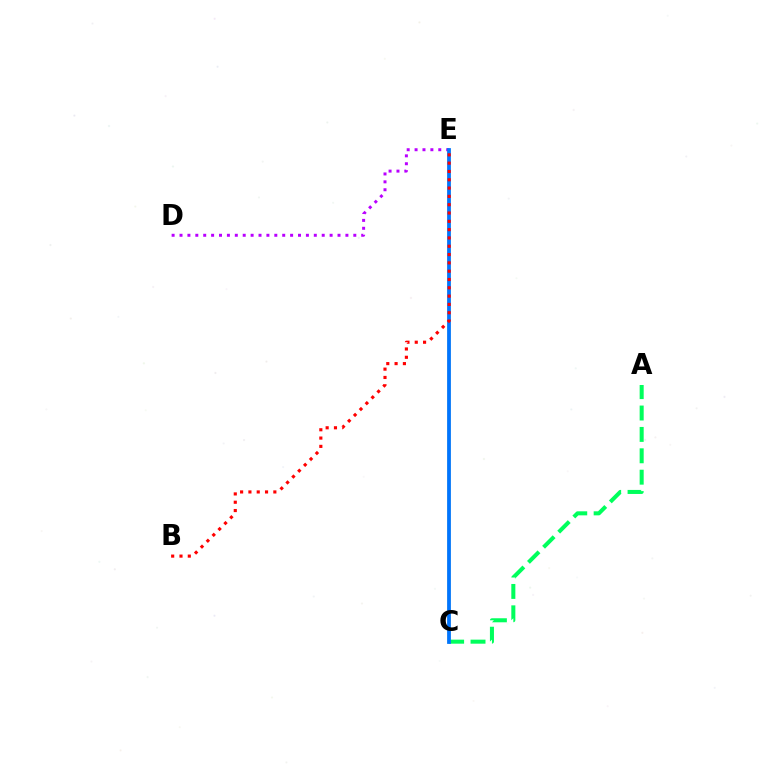{('A', 'C'): [{'color': '#00ff5c', 'line_style': 'dashed', 'thickness': 2.91}], ('D', 'E'): [{'color': '#b900ff', 'line_style': 'dotted', 'thickness': 2.15}], ('C', 'E'): [{'color': '#d1ff00', 'line_style': 'solid', 'thickness': 1.79}, {'color': '#0074ff', 'line_style': 'solid', 'thickness': 2.7}], ('B', 'E'): [{'color': '#ff0000', 'line_style': 'dotted', 'thickness': 2.26}]}